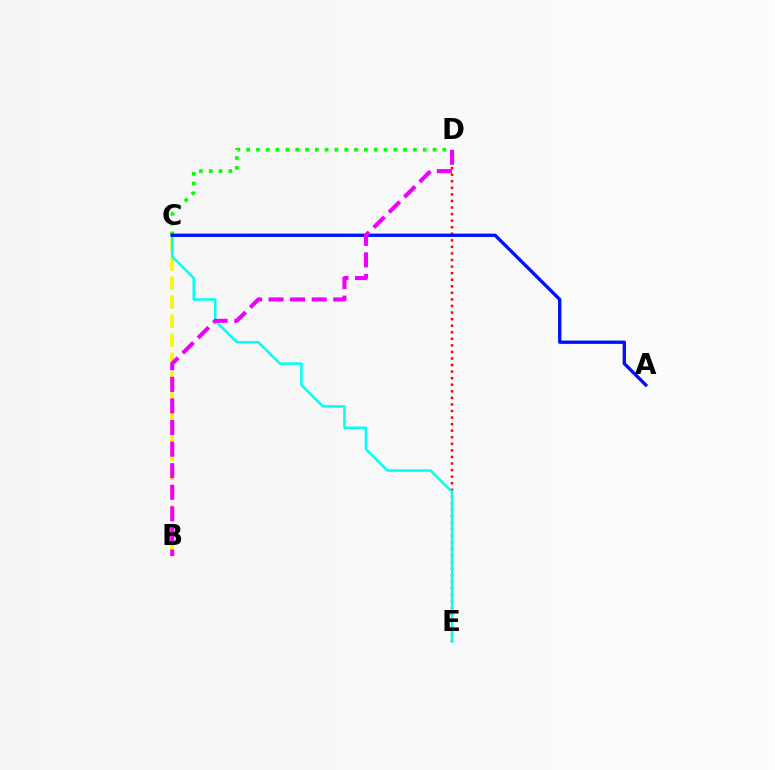{('D', 'E'): [{'color': '#ff0000', 'line_style': 'dotted', 'thickness': 1.78}], ('C', 'D'): [{'color': '#08ff00', 'line_style': 'dotted', 'thickness': 2.66}], ('B', 'C'): [{'color': '#fcf500', 'line_style': 'dashed', 'thickness': 2.58}], ('C', 'E'): [{'color': '#00fff6', 'line_style': 'solid', 'thickness': 1.81}], ('A', 'C'): [{'color': '#0010ff', 'line_style': 'solid', 'thickness': 2.39}], ('B', 'D'): [{'color': '#ee00ff', 'line_style': 'dashed', 'thickness': 2.93}]}